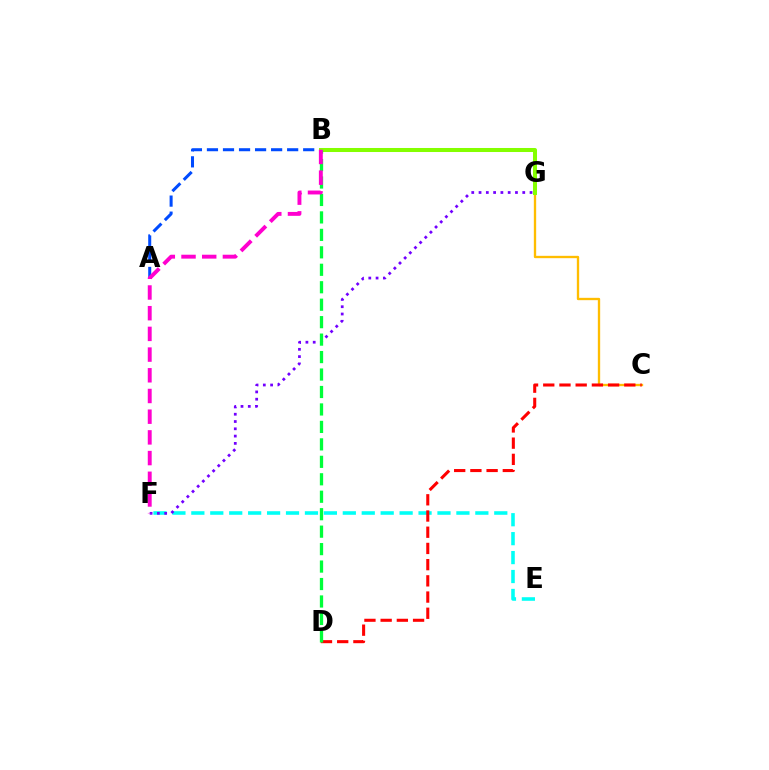{('C', 'G'): [{'color': '#ffbd00', 'line_style': 'solid', 'thickness': 1.68}], ('E', 'F'): [{'color': '#00fff6', 'line_style': 'dashed', 'thickness': 2.57}], ('C', 'D'): [{'color': '#ff0000', 'line_style': 'dashed', 'thickness': 2.2}], ('A', 'B'): [{'color': '#004bff', 'line_style': 'dashed', 'thickness': 2.18}], ('F', 'G'): [{'color': '#7200ff', 'line_style': 'dotted', 'thickness': 1.98}], ('B', 'G'): [{'color': '#84ff00', 'line_style': 'solid', 'thickness': 2.9}], ('B', 'D'): [{'color': '#00ff39', 'line_style': 'dashed', 'thickness': 2.37}], ('B', 'F'): [{'color': '#ff00cf', 'line_style': 'dashed', 'thickness': 2.81}]}